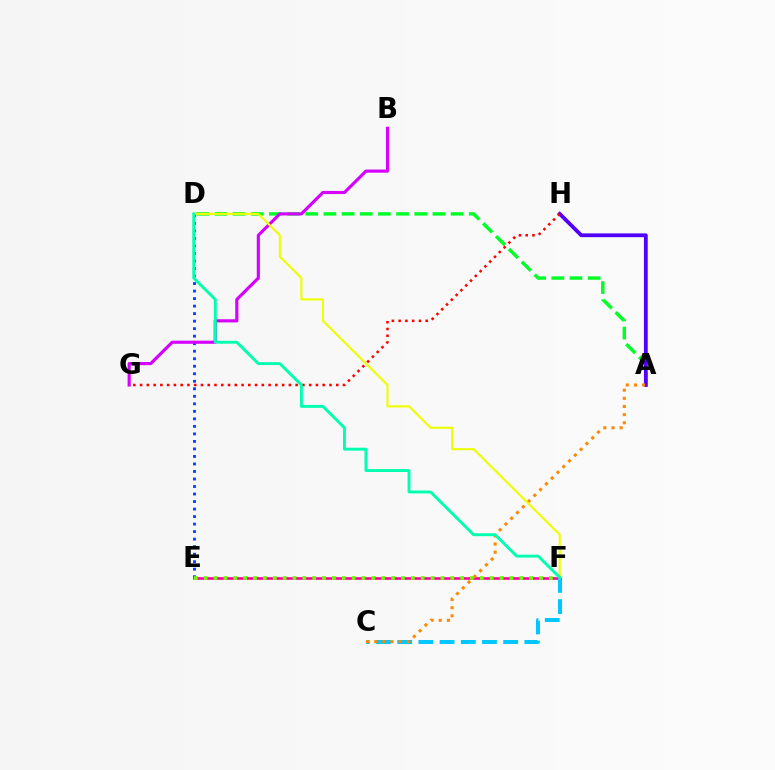{('A', 'D'): [{'color': '#00ff27', 'line_style': 'dashed', 'thickness': 2.47}], ('D', 'E'): [{'color': '#003fff', 'line_style': 'dotted', 'thickness': 2.04}], ('E', 'F'): [{'color': '#ff00a0', 'line_style': 'solid', 'thickness': 1.91}, {'color': '#66ff00', 'line_style': 'dotted', 'thickness': 2.68}], ('B', 'G'): [{'color': '#d600ff', 'line_style': 'solid', 'thickness': 2.26}], ('C', 'F'): [{'color': '#00c7ff', 'line_style': 'dashed', 'thickness': 2.88}], ('A', 'H'): [{'color': '#4f00ff', 'line_style': 'solid', 'thickness': 2.73}], ('G', 'H'): [{'color': '#ff0000', 'line_style': 'dotted', 'thickness': 1.84}], ('A', 'C'): [{'color': '#ff8800', 'line_style': 'dotted', 'thickness': 2.22}], ('D', 'F'): [{'color': '#eeff00', 'line_style': 'solid', 'thickness': 1.53}, {'color': '#00ffaf', 'line_style': 'solid', 'thickness': 2.09}]}